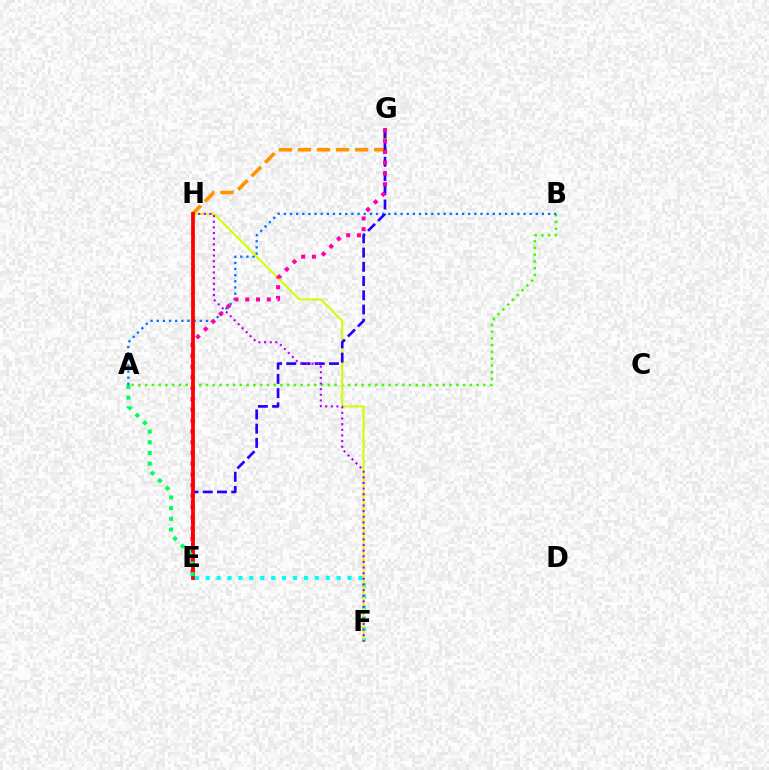{('A', 'B'): [{'color': '#3dff00', 'line_style': 'dotted', 'thickness': 1.84}, {'color': '#0074ff', 'line_style': 'dotted', 'thickness': 1.67}], ('G', 'H'): [{'color': '#ff9400', 'line_style': 'dashed', 'thickness': 2.59}], ('E', 'F'): [{'color': '#00fff6', 'line_style': 'dotted', 'thickness': 2.96}], ('F', 'H'): [{'color': '#d1ff00', 'line_style': 'solid', 'thickness': 1.51}, {'color': '#b900ff', 'line_style': 'dotted', 'thickness': 1.53}], ('E', 'G'): [{'color': '#2500ff', 'line_style': 'dashed', 'thickness': 1.93}, {'color': '#ff00ac', 'line_style': 'dotted', 'thickness': 2.93}], ('E', 'H'): [{'color': '#ff0000', 'line_style': 'solid', 'thickness': 2.71}], ('A', 'E'): [{'color': '#00ff5c', 'line_style': 'dotted', 'thickness': 2.9}]}